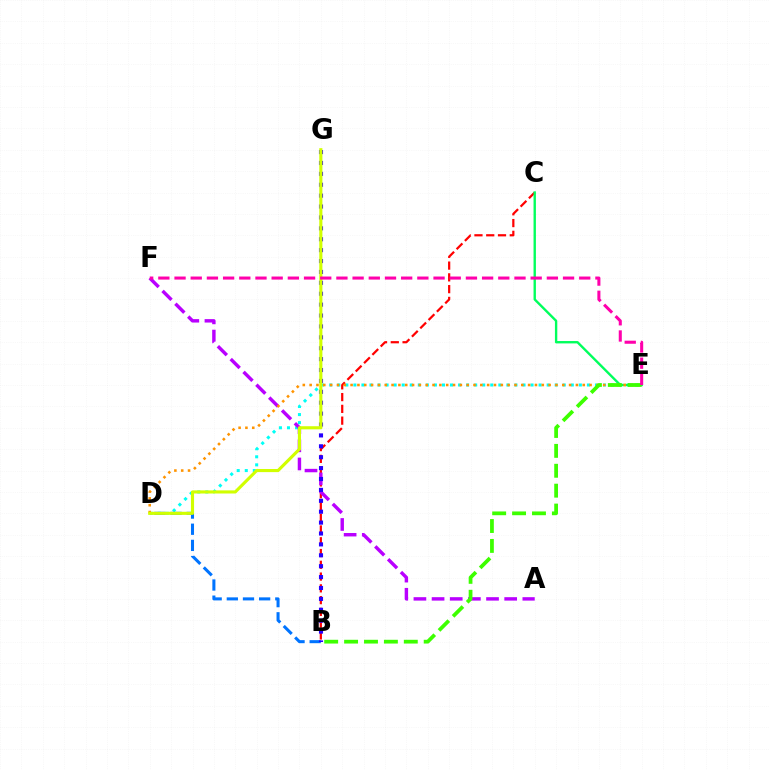{('B', 'C'): [{'color': '#ff0000', 'line_style': 'dashed', 'thickness': 1.6}], ('D', 'E'): [{'color': '#00fff6', 'line_style': 'dotted', 'thickness': 2.19}, {'color': '#ff9400', 'line_style': 'dotted', 'thickness': 1.86}], ('A', 'F'): [{'color': '#b900ff', 'line_style': 'dashed', 'thickness': 2.47}], ('C', 'E'): [{'color': '#00ff5c', 'line_style': 'solid', 'thickness': 1.71}], ('B', 'D'): [{'color': '#0074ff', 'line_style': 'dashed', 'thickness': 2.2}], ('B', 'G'): [{'color': '#2500ff', 'line_style': 'dotted', 'thickness': 2.96}], ('B', 'E'): [{'color': '#3dff00', 'line_style': 'dashed', 'thickness': 2.7}], ('D', 'G'): [{'color': '#d1ff00', 'line_style': 'solid', 'thickness': 2.25}], ('E', 'F'): [{'color': '#ff00ac', 'line_style': 'dashed', 'thickness': 2.2}]}